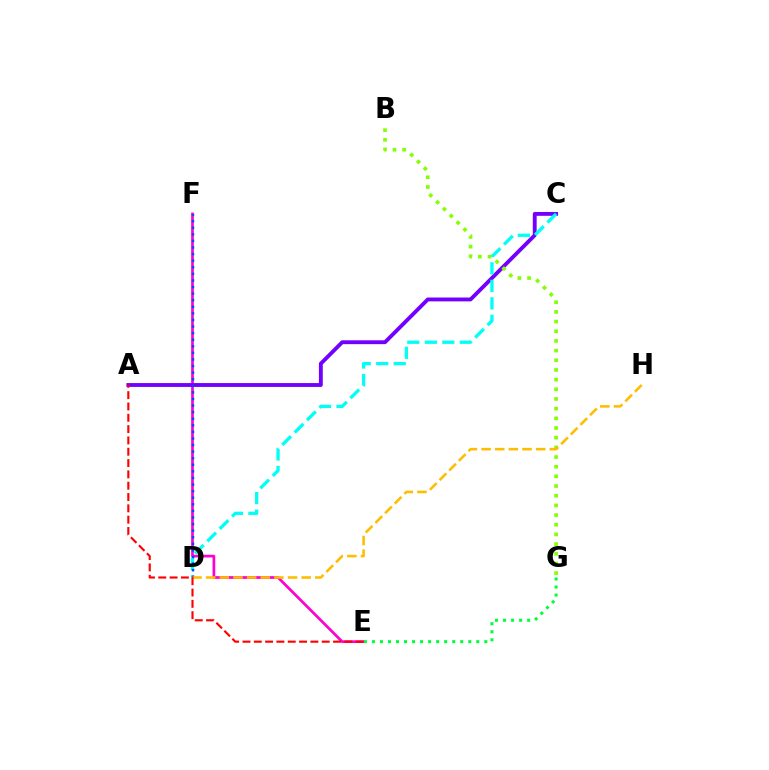{('E', 'F'): [{'color': '#ff00cf', 'line_style': 'solid', 'thickness': 1.95}], ('E', 'G'): [{'color': '#00ff39', 'line_style': 'dotted', 'thickness': 2.18}], ('A', 'C'): [{'color': '#7200ff', 'line_style': 'solid', 'thickness': 2.78}], ('C', 'D'): [{'color': '#00fff6', 'line_style': 'dashed', 'thickness': 2.38}], ('D', 'F'): [{'color': '#004bff', 'line_style': 'dotted', 'thickness': 1.79}], ('B', 'G'): [{'color': '#84ff00', 'line_style': 'dotted', 'thickness': 2.63}], ('D', 'H'): [{'color': '#ffbd00', 'line_style': 'dashed', 'thickness': 1.85}], ('A', 'E'): [{'color': '#ff0000', 'line_style': 'dashed', 'thickness': 1.54}]}